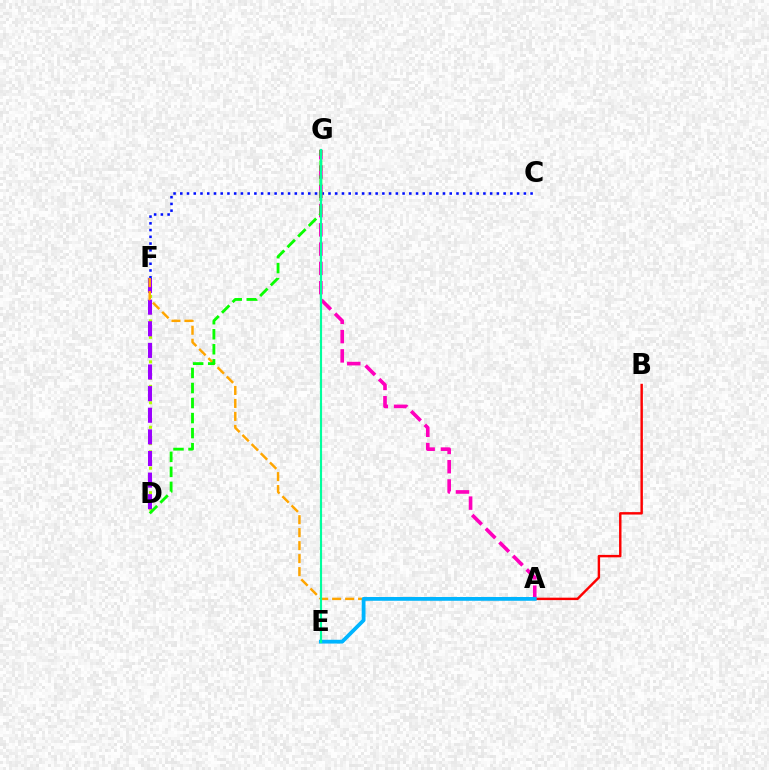{('D', 'F'): [{'color': '#b3ff00', 'line_style': 'dotted', 'thickness': 2.22}, {'color': '#9b00ff', 'line_style': 'dashed', 'thickness': 2.94}], ('A', 'B'): [{'color': '#ff0000', 'line_style': 'solid', 'thickness': 1.75}], ('C', 'F'): [{'color': '#0010ff', 'line_style': 'dotted', 'thickness': 1.83}], ('A', 'F'): [{'color': '#ffa500', 'line_style': 'dashed', 'thickness': 1.76}], ('A', 'G'): [{'color': '#ff00bd', 'line_style': 'dashed', 'thickness': 2.62}], ('A', 'E'): [{'color': '#00b5ff', 'line_style': 'solid', 'thickness': 2.72}], ('D', 'G'): [{'color': '#08ff00', 'line_style': 'dashed', 'thickness': 2.04}], ('E', 'G'): [{'color': '#00ff9d', 'line_style': 'solid', 'thickness': 1.55}]}